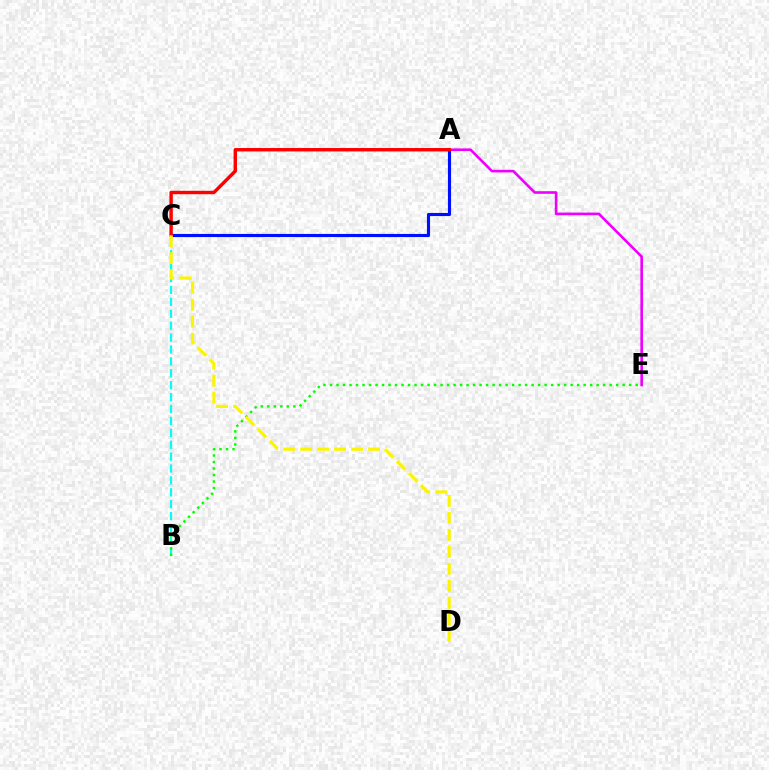{('A', 'C'): [{'color': '#0010ff', 'line_style': 'solid', 'thickness': 2.25}, {'color': '#ff0000', 'line_style': 'solid', 'thickness': 2.46}], ('B', 'C'): [{'color': '#00fff6', 'line_style': 'dashed', 'thickness': 1.62}], ('A', 'E'): [{'color': '#ee00ff', 'line_style': 'solid', 'thickness': 1.89}], ('B', 'E'): [{'color': '#08ff00', 'line_style': 'dotted', 'thickness': 1.77}], ('C', 'D'): [{'color': '#fcf500', 'line_style': 'dashed', 'thickness': 2.31}]}